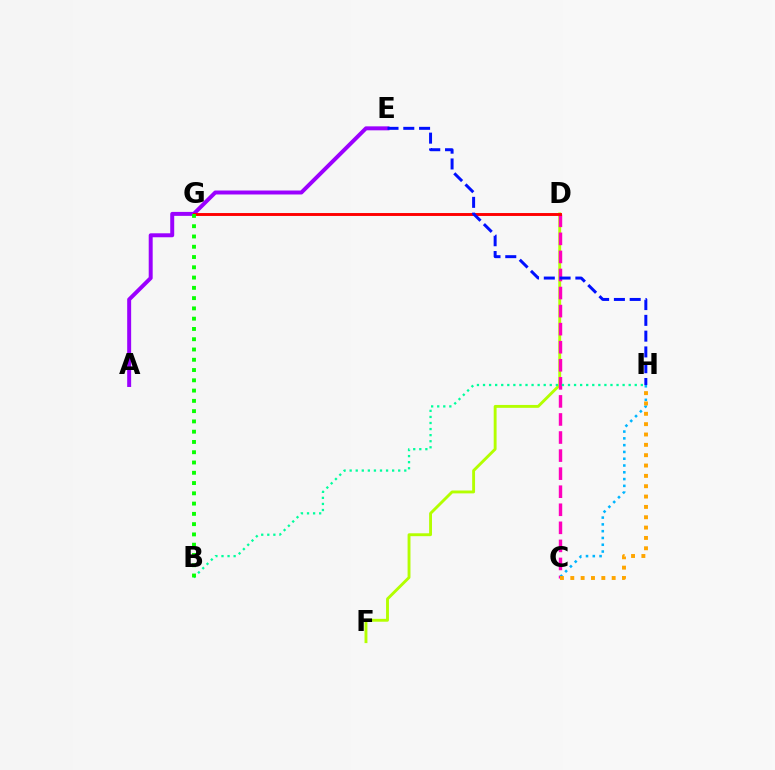{('D', 'F'): [{'color': '#b3ff00', 'line_style': 'solid', 'thickness': 2.07}], ('C', 'D'): [{'color': '#ff00bd', 'line_style': 'dashed', 'thickness': 2.45}], ('C', 'H'): [{'color': '#00b5ff', 'line_style': 'dotted', 'thickness': 1.84}, {'color': '#ffa500', 'line_style': 'dotted', 'thickness': 2.81}], ('A', 'E'): [{'color': '#9b00ff', 'line_style': 'solid', 'thickness': 2.85}], ('B', 'H'): [{'color': '#00ff9d', 'line_style': 'dotted', 'thickness': 1.65}], ('D', 'G'): [{'color': '#ff0000', 'line_style': 'solid', 'thickness': 2.1}], ('B', 'G'): [{'color': '#08ff00', 'line_style': 'dotted', 'thickness': 2.79}], ('E', 'H'): [{'color': '#0010ff', 'line_style': 'dashed', 'thickness': 2.14}]}